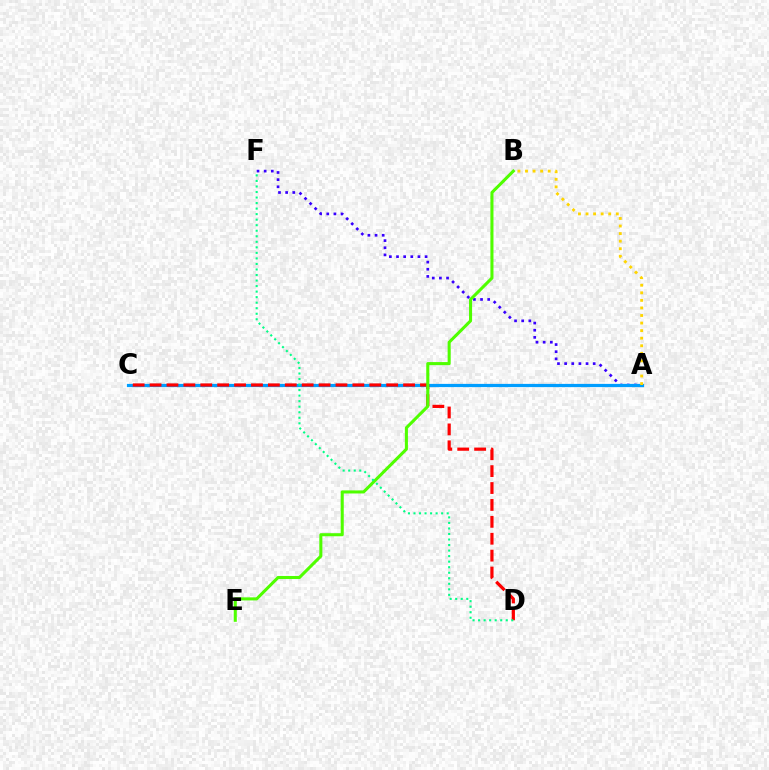{('A', 'F'): [{'color': '#3700ff', 'line_style': 'dotted', 'thickness': 1.94}], ('A', 'C'): [{'color': '#ff00ed', 'line_style': 'dotted', 'thickness': 1.83}, {'color': '#009eff', 'line_style': 'solid', 'thickness': 2.32}], ('C', 'D'): [{'color': '#ff0000', 'line_style': 'dashed', 'thickness': 2.3}], ('A', 'B'): [{'color': '#ffd500', 'line_style': 'dotted', 'thickness': 2.06}], ('B', 'E'): [{'color': '#4fff00', 'line_style': 'solid', 'thickness': 2.2}], ('D', 'F'): [{'color': '#00ff86', 'line_style': 'dotted', 'thickness': 1.5}]}